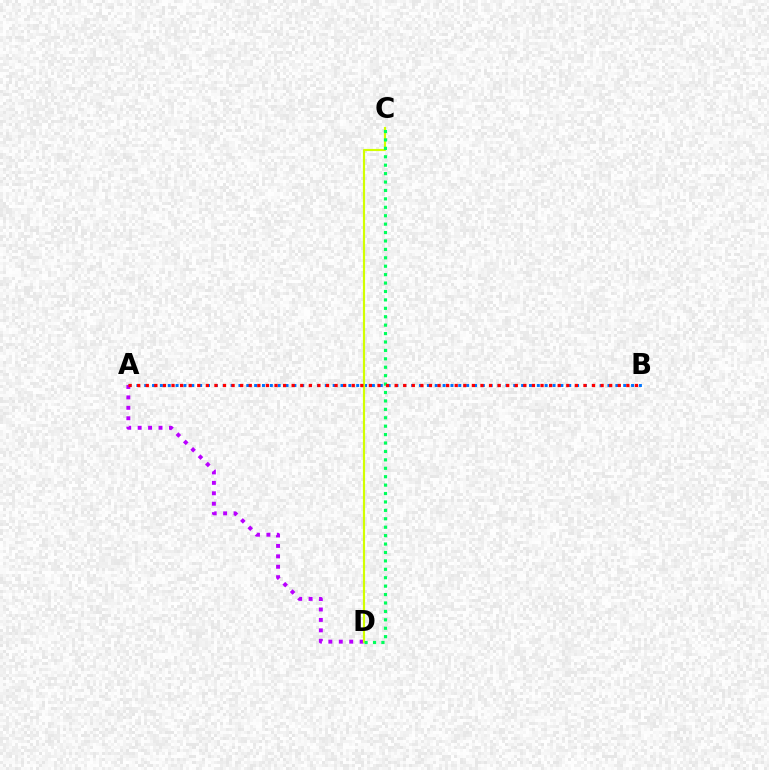{('A', 'B'): [{'color': '#0074ff', 'line_style': 'dotted', 'thickness': 2.13}, {'color': '#ff0000', 'line_style': 'dotted', 'thickness': 2.33}], ('A', 'D'): [{'color': '#b900ff', 'line_style': 'dotted', 'thickness': 2.83}], ('C', 'D'): [{'color': '#d1ff00', 'line_style': 'solid', 'thickness': 1.56}, {'color': '#00ff5c', 'line_style': 'dotted', 'thickness': 2.29}]}